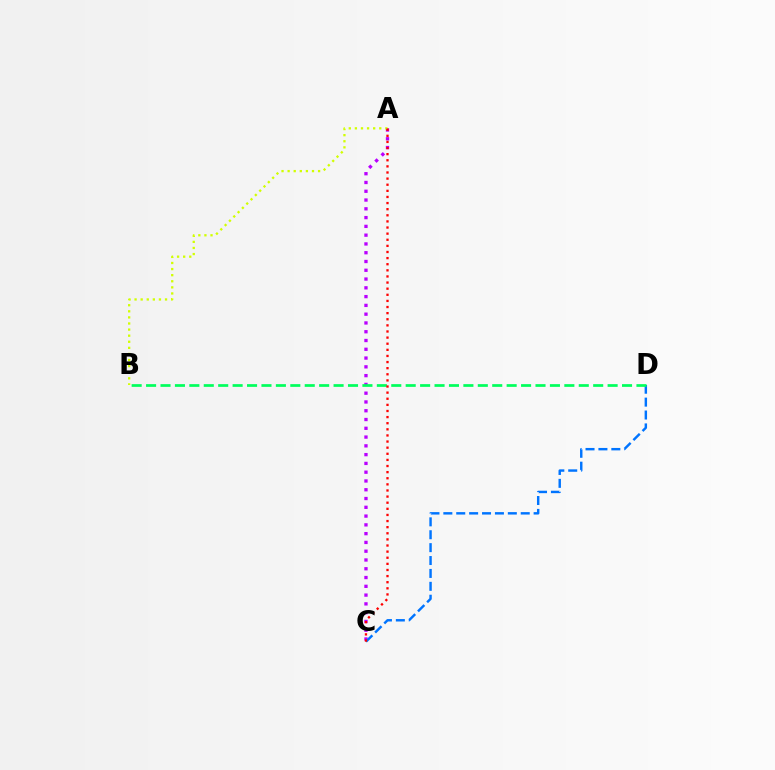{('A', 'C'): [{'color': '#b900ff', 'line_style': 'dotted', 'thickness': 2.39}, {'color': '#ff0000', 'line_style': 'dotted', 'thickness': 1.66}], ('C', 'D'): [{'color': '#0074ff', 'line_style': 'dashed', 'thickness': 1.75}], ('B', 'D'): [{'color': '#00ff5c', 'line_style': 'dashed', 'thickness': 1.96}], ('A', 'B'): [{'color': '#d1ff00', 'line_style': 'dotted', 'thickness': 1.66}]}